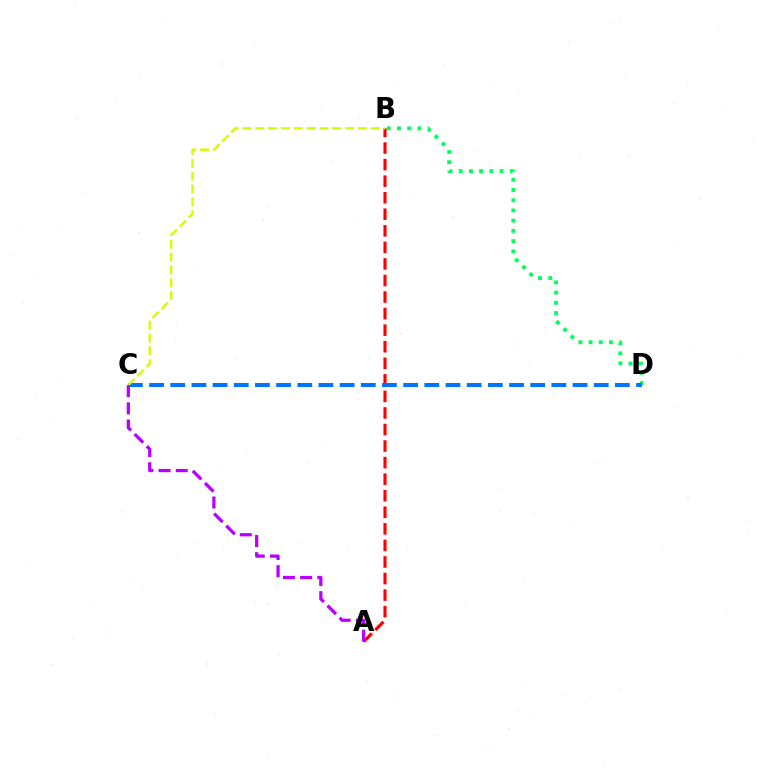{('B', 'D'): [{'color': '#00ff5c', 'line_style': 'dotted', 'thickness': 2.78}], ('A', 'B'): [{'color': '#ff0000', 'line_style': 'dashed', 'thickness': 2.25}], ('C', 'D'): [{'color': '#0074ff', 'line_style': 'dashed', 'thickness': 2.88}], ('B', 'C'): [{'color': '#d1ff00', 'line_style': 'dashed', 'thickness': 1.74}], ('A', 'C'): [{'color': '#b900ff', 'line_style': 'dashed', 'thickness': 2.33}]}